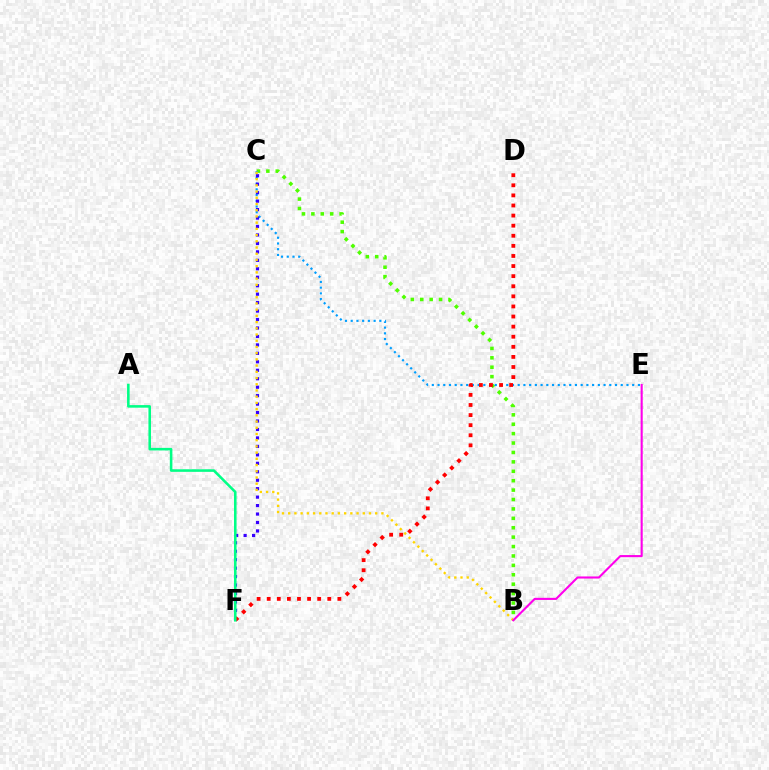{('B', 'C'): [{'color': '#4fff00', 'line_style': 'dotted', 'thickness': 2.56}, {'color': '#ffd500', 'line_style': 'dotted', 'thickness': 1.69}], ('C', 'E'): [{'color': '#009eff', 'line_style': 'dotted', 'thickness': 1.56}], ('C', 'F'): [{'color': '#3700ff', 'line_style': 'dotted', 'thickness': 2.3}], ('D', 'F'): [{'color': '#ff0000', 'line_style': 'dotted', 'thickness': 2.74}], ('B', 'E'): [{'color': '#ff00ed', 'line_style': 'solid', 'thickness': 1.52}], ('A', 'F'): [{'color': '#00ff86', 'line_style': 'solid', 'thickness': 1.85}]}